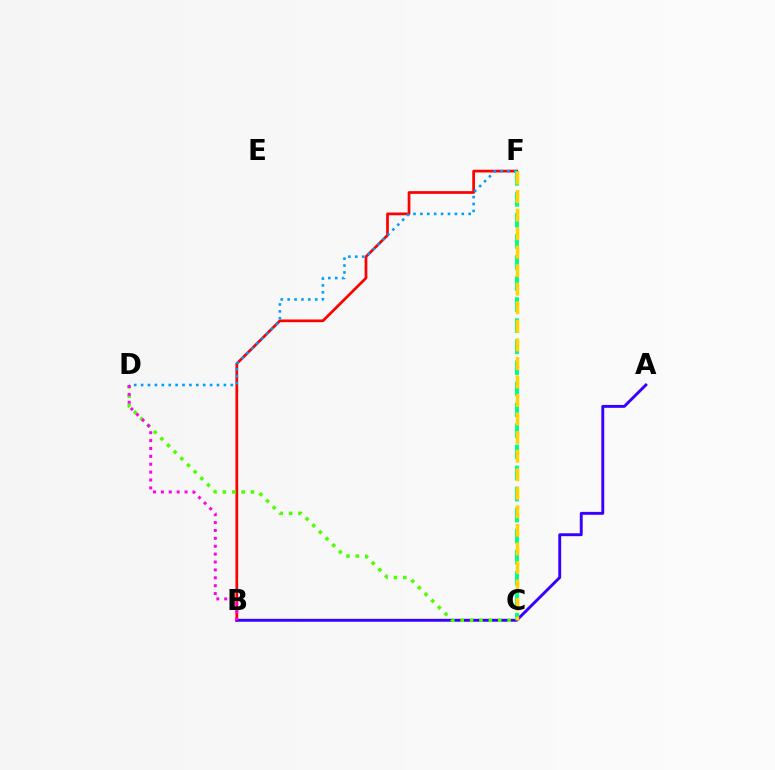{('B', 'F'): [{'color': '#ff0000', 'line_style': 'solid', 'thickness': 1.96}], ('D', 'F'): [{'color': '#009eff', 'line_style': 'dotted', 'thickness': 1.87}], ('A', 'B'): [{'color': '#3700ff', 'line_style': 'solid', 'thickness': 2.09}], ('C', 'D'): [{'color': '#4fff00', 'line_style': 'dotted', 'thickness': 2.55}], ('B', 'D'): [{'color': '#ff00ed', 'line_style': 'dotted', 'thickness': 2.14}], ('C', 'F'): [{'color': '#00ff86', 'line_style': 'dashed', 'thickness': 2.86}, {'color': '#ffd500', 'line_style': 'dashed', 'thickness': 2.52}]}